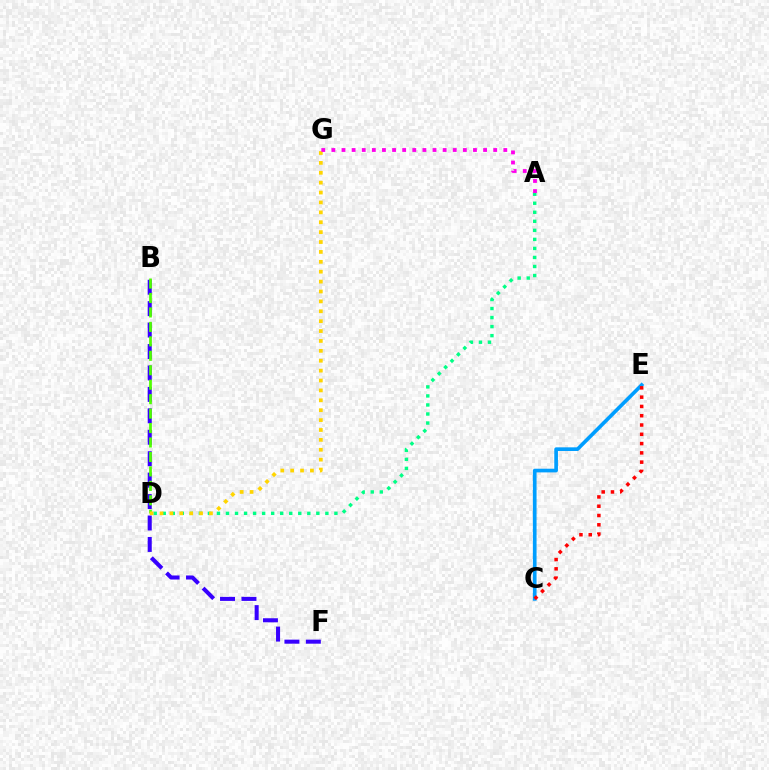{('C', 'E'): [{'color': '#009eff', 'line_style': 'solid', 'thickness': 2.64}, {'color': '#ff0000', 'line_style': 'dotted', 'thickness': 2.52}], ('A', 'D'): [{'color': '#00ff86', 'line_style': 'dotted', 'thickness': 2.46}], ('B', 'F'): [{'color': '#3700ff', 'line_style': 'dashed', 'thickness': 2.91}], ('B', 'D'): [{'color': '#4fff00', 'line_style': 'dashed', 'thickness': 1.96}], ('D', 'G'): [{'color': '#ffd500', 'line_style': 'dotted', 'thickness': 2.69}], ('A', 'G'): [{'color': '#ff00ed', 'line_style': 'dotted', 'thickness': 2.75}]}